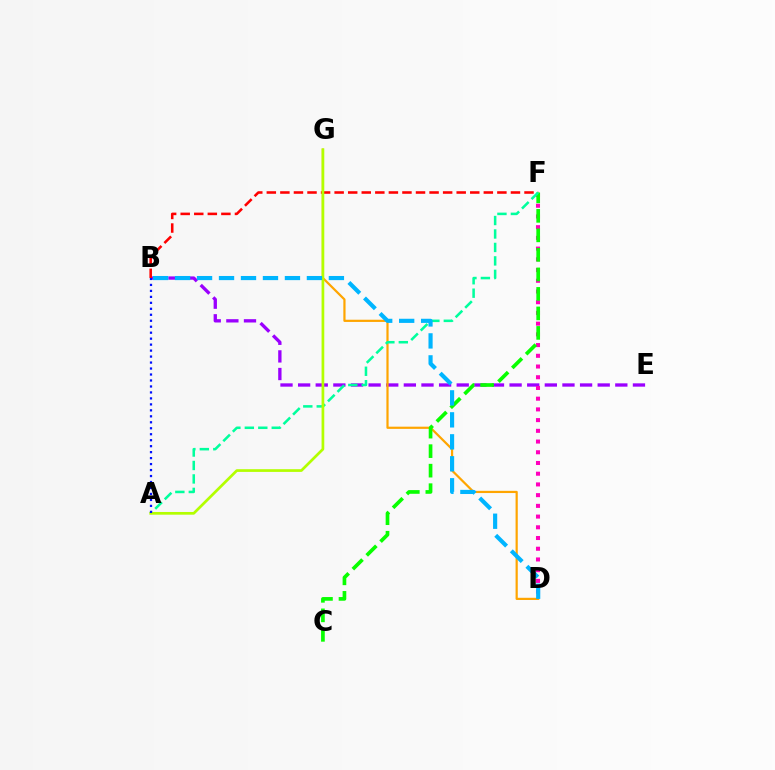{('B', 'E'): [{'color': '#9b00ff', 'line_style': 'dashed', 'thickness': 2.39}], ('B', 'F'): [{'color': '#ff0000', 'line_style': 'dashed', 'thickness': 1.84}], ('D', 'F'): [{'color': '#ff00bd', 'line_style': 'dotted', 'thickness': 2.91}], ('D', 'G'): [{'color': '#ffa500', 'line_style': 'solid', 'thickness': 1.59}], ('C', 'F'): [{'color': '#08ff00', 'line_style': 'dashed', 'thickness': 2.65}], ('A', 'F'): [{'color': '#00ff9d', 'line_style': 'dashed', 'thickness': 1.83}], ('A', 'G'): [{'color': '#b3ff00', 'line_style': 'solid', 'thickness': 1.95}], ('A', 'B'): [{'color': '#0010ff', 'line_style': 'dotted', 'thickness': 1.62}], ('B', 'D'): [{'color': '#00b5ff', 'line_style': 'dashed', 'thickness': 2.99}]}